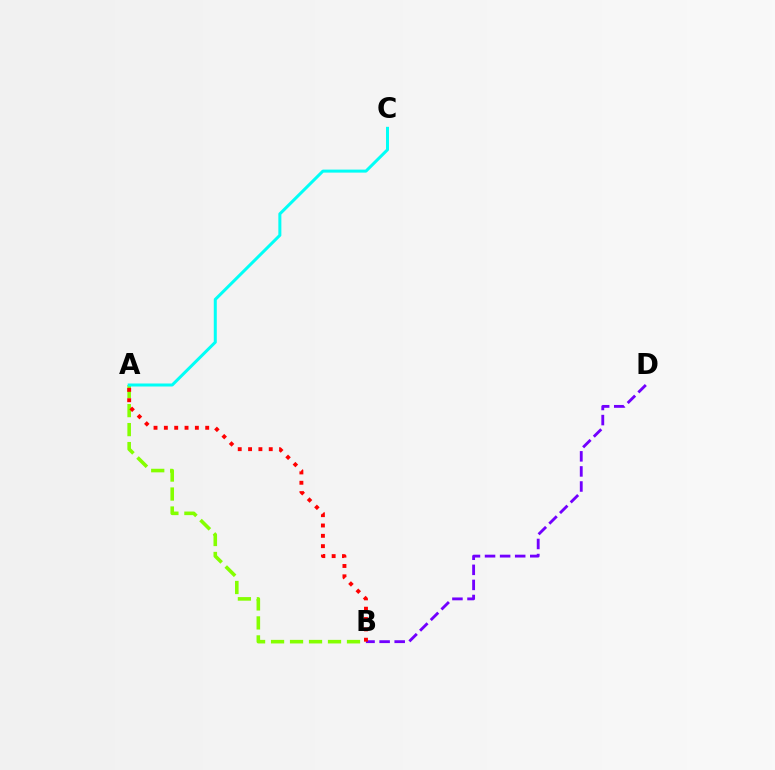{('A', 'B'): [{'color': '#84ff00', 'line_style': 'dashed', 'thickness': 2.58}, {'color': '#ff0000', 'line_style': 'dotted', 'thickness': 2.81}], ('B', 'D'): [{'color': '#7200ff', 'line_style': 'dashed', 'thickness': 2.05}], ('A', 'C'): [{'color': '#00fff6', 'line_style': 'solid', 'thickness': 2.17}]}